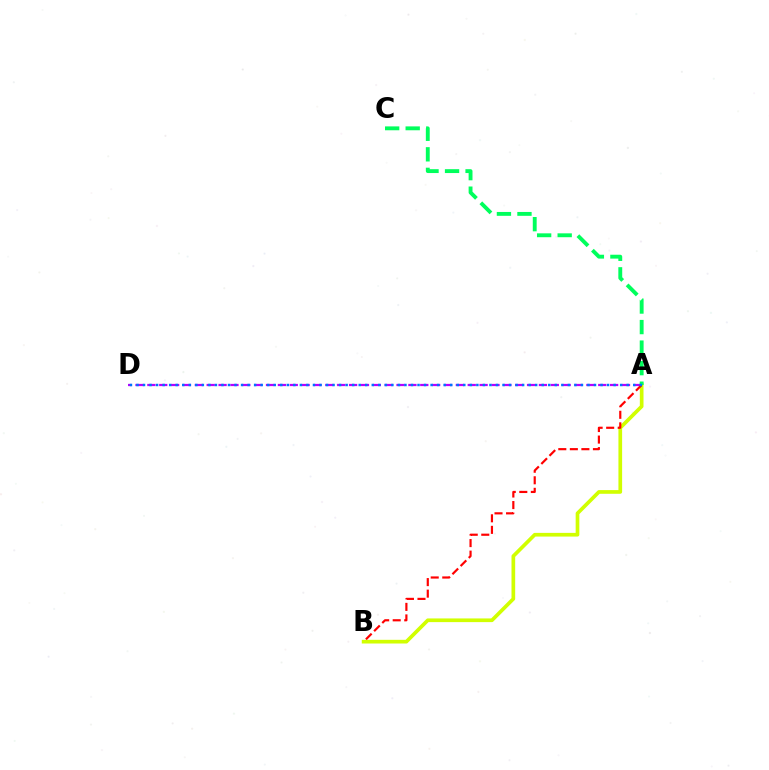{('A', 'B'): [{'color': '#d1ff00', 'line_style': 'solid', 'thickness': 2.65}, {'color': '#ff0000', 'line_style': 'dashed', 'thickness': 1.57}], ('A', 'D'): [{'color': '#b900ff', 'line_style': 'dashed', 'thickness': 1.61}, {'color': '#0074ff', 'line_style': 'dotted', 'thickness': 1.78}], ('A', 'C'): [{'color': '#00ff5c', 'line_style': 'dashed', 'thickness': 2.79}]}